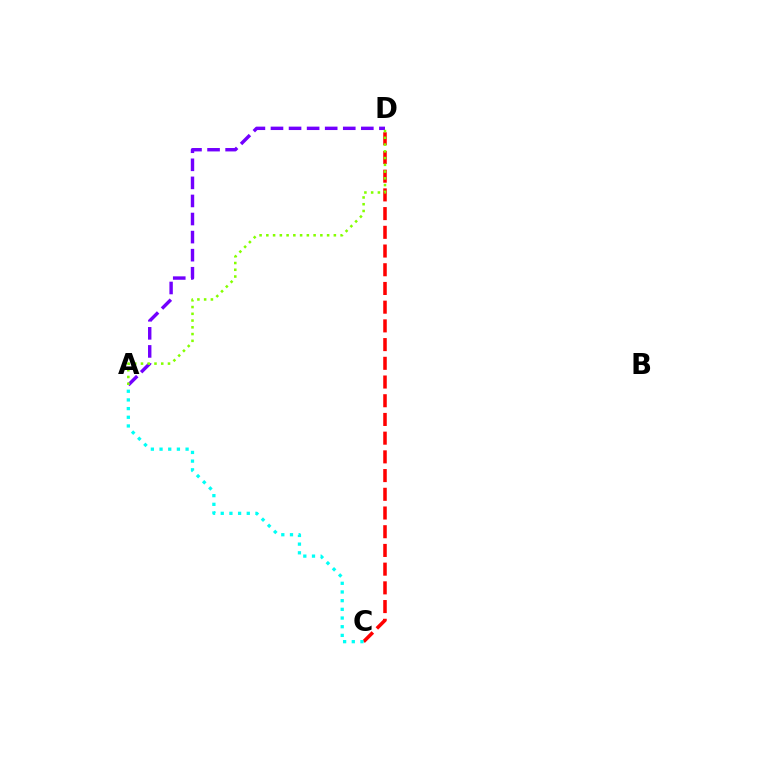{('C', 'D'): [{'color': '#ff0000', 'line_style': 'dashed', 'thickness': 2.54}], ('A', 'D'): [{'color': '#7200ff', 'line_style': 'dashed', 'thickness': 2.45}, {'color': '#84ff00', 'line_style': 'dotted', 'thickness': 1.83}], ('A', 'C'): [{'color': '#00fff6', 'line_style': 'dotted', 'thickness': 2.36}]}